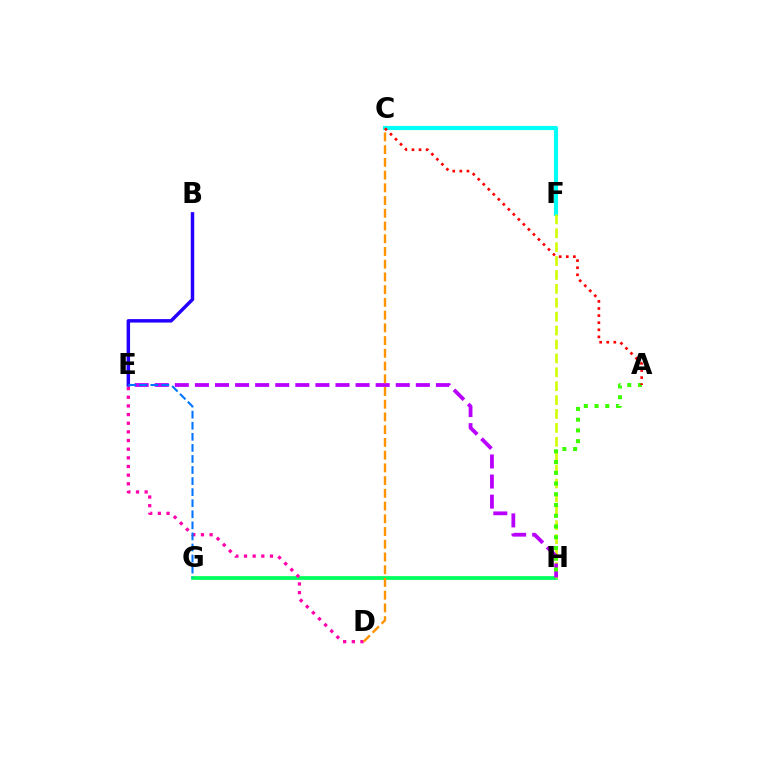{('C', 'F'): [{'color': '#00fff6', 'line_style': 'solid', 'thickness': 2.97}], ('G', 'H'): [{'color': '#00ff5c', 'line_style': 'solid', 'thickness': 2.69}], ('F', 'H'): [{'color': '#d1ff00', 'line_style': 'dashed', 'thickness': 1.89}], ('E', 'H'): [{'color': '#b900ff', 'line_style': 'dashed', 'thickness': 2.73}], ('D', 'E'): [{'color': '#ff00ac', 'line_style': 'dotted', 'thickness': 2.35}], ('C', 'D'): [{'color': '#ff9400', 'line_style': 'dashed', 'thickness': 1.73}], ('B', 'E'): [{'color': '#2500ff', 'line_style': 'solid', 'thickness': 2.5}], ('A', 'H'): [{'color': '#3dff00', 'line_style': 'dotted', 'thickness': 2.92}], ('E', 'G'): [{'color': '#0074ff', 'line_style': 'dashed', 'thickness': 1.5}], ('A', 'C'): [{'color': '#ff0000', 'line_style': 'dotted', 'thickness': 1.93}]}